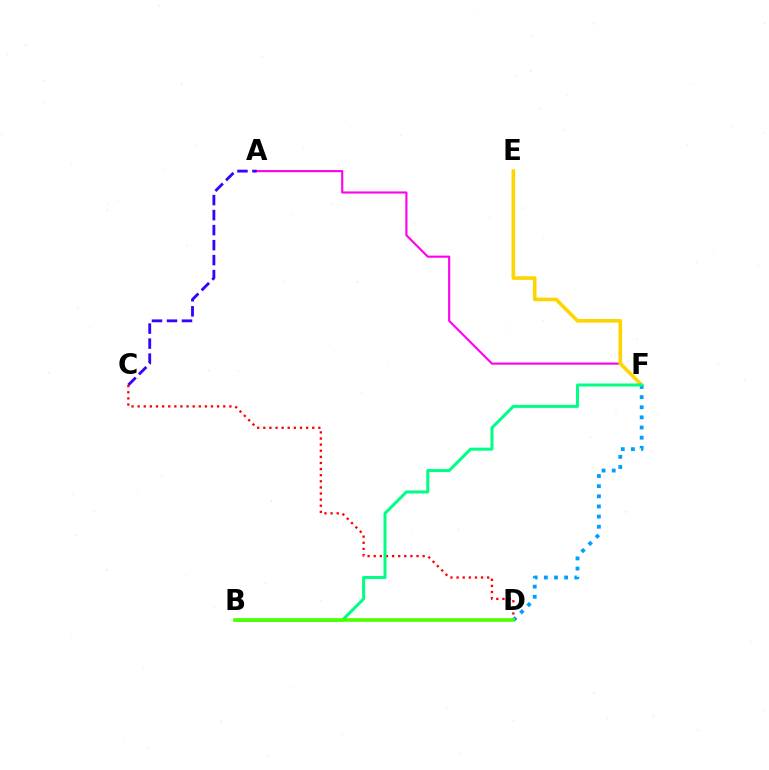{('A', 'F'): [{'color': '#ff00ed', 'line_style': 'solid', 'thickness': 1.52}], ('A', 'C'): [{'color': '#3700ff', 'line_style': 'dashed', 'thickness': 2.04}], ('C', 'D'): [{'color': '#ff0000', 'line_style': 'dotted', 'thickness': 1.66}], ('E', 'F'): [{'color': '#ffd500', 'line_style': 'solid', 'thickness': 2.61}], ('D', 'F'): [{'color': '#009eff', 'line_style': 'dotted', 'thickness': 2.76}], ('B', 'F'): [{'color': '#00ff86', 'line_style': 'solid', 'thickness': 2.17}], ('B', 'D'): [{'color': '#4fff00', 'line_style': 'solid', 'thickness': 2.59}]}